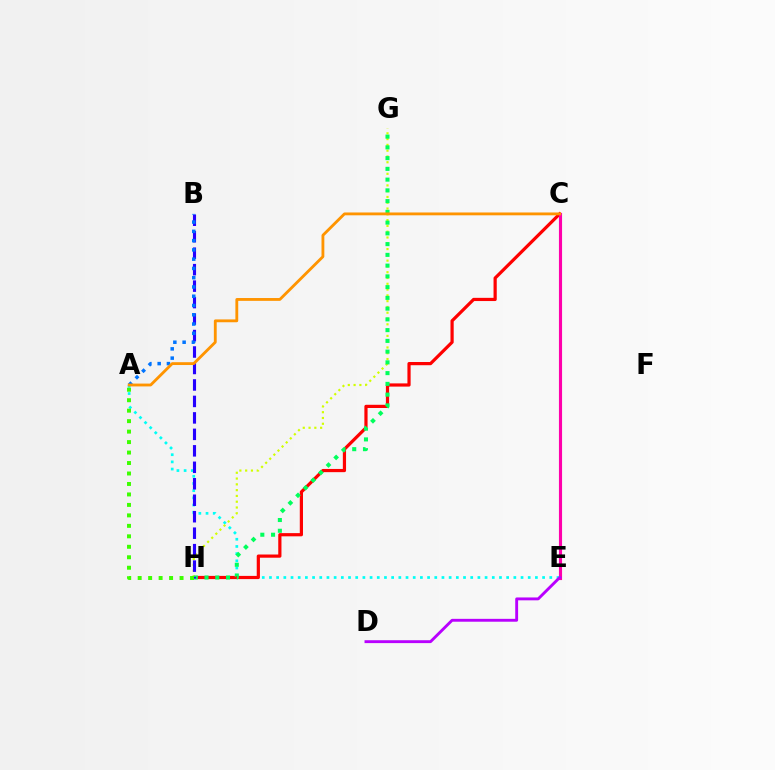{('A', 'E'): [{'color': '#00fff6', 'line_style': 'dotted', 'thickness': 1.95}], ('C', 'H'): [{'color': '#ff0000', 'line_style': 'solid', 'thickness': 2.31}], ('G', 'H'): [{'color': '#d1ff00', 'line_style': 'dotted', 'thickness': 1.57}, {'color': '#00ff5c', 'line_style': 'dotted', 'thickness': 2.92}], ('C', 'E'): [{'color': '#ff00ac', 'line_style': 'solid', 'thickness': 2.25}], ('D', 'E'): [{'color': '#b900ff', 'line_style': 'solid', 'thickness': 2.07}], ('B', 'H'): [{'color': '#2500ff', 'line_style': 'dashed', 'thickness': 2.24}], ('A', 'H'): [{'color': '#3dff00', 'line_style': 'dotted', 'thickness': 2.84}], ('A', 'B'): [{'color': '#0074ff', 'line_style': 'dotted', 'thickness': 2.52}], ('A', 'C'): [{'color': '#ff9400', 'line_style': 'solid', 'thickness': 2.04}]}